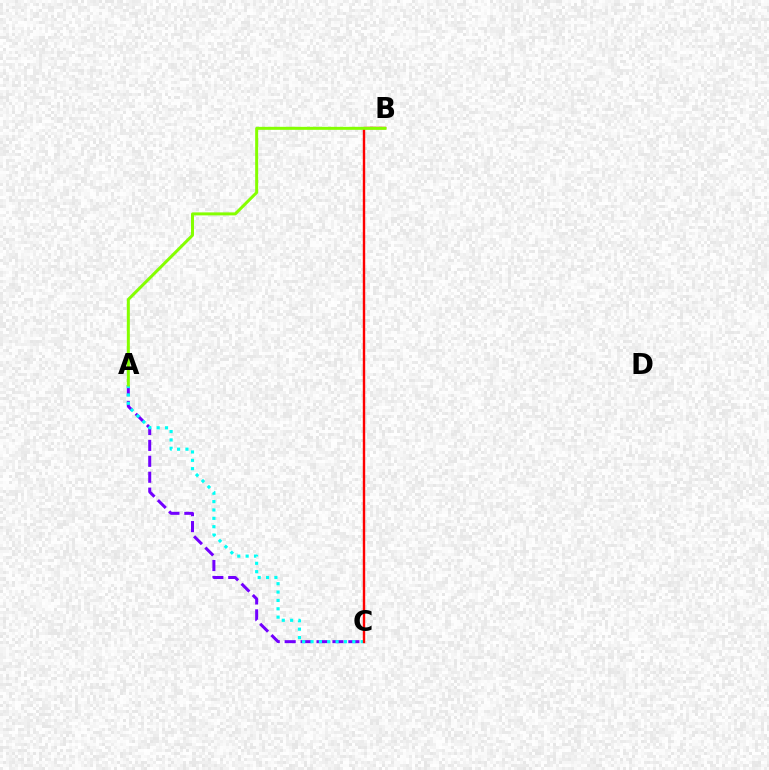{('A', 'C'): [{'color': '#7200ff', 'line_style': 'dashed', 'thickness': 2.16}, {'color': '#00fff6', 'line_style': 'dotted', 'thickness': 2.27}], ('B', 'C'): [{'color': '#ff0000', 'line_style': 'solid', 'thickness': 1.73}], ('A', 'B'): [{'color': '#84ff00', 'line_style': 'solid', 'thickness': 2.16}]}